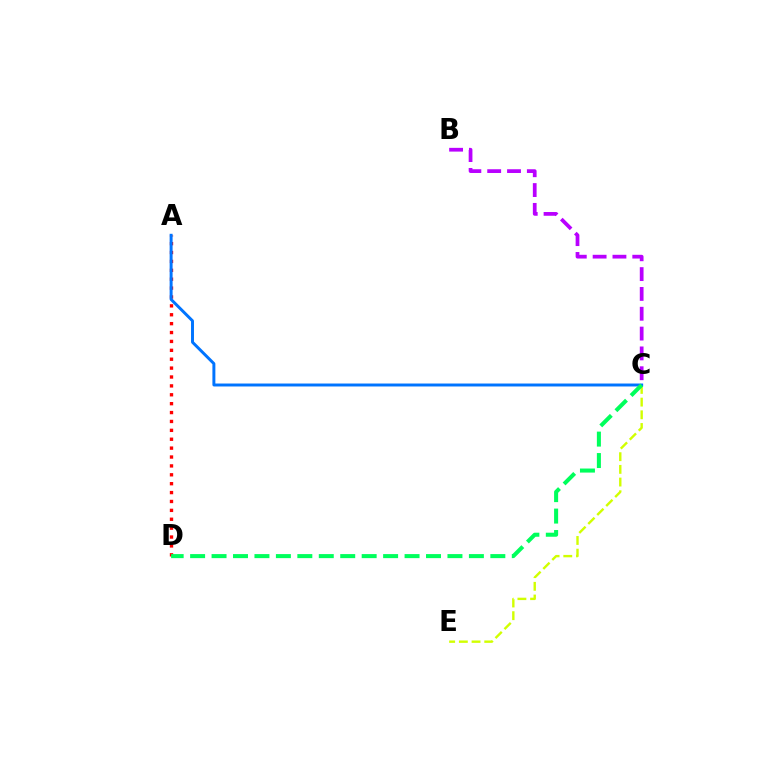{('B', 'C'): [{'color': '#b900ff', 'line_style': 'dashed', 'thickness': 2.69}], ('A', 'D'): [{'color': '#ff0000', 'line_style': 'dotted', 'thickness': 2.42}], ('C', 'E'): [{'color': '#d1ff00', 'line_style': 'dashed', 'thickness': 1.72}], ('A', 'C'): [{'color': '#0074ff', 'line_style': 'solid', 'thickness': 2.13}], ('C', 'D'): [{'color': '#00ff5c', 'line_style': 'dashed', 'thickness': 2.91}]}